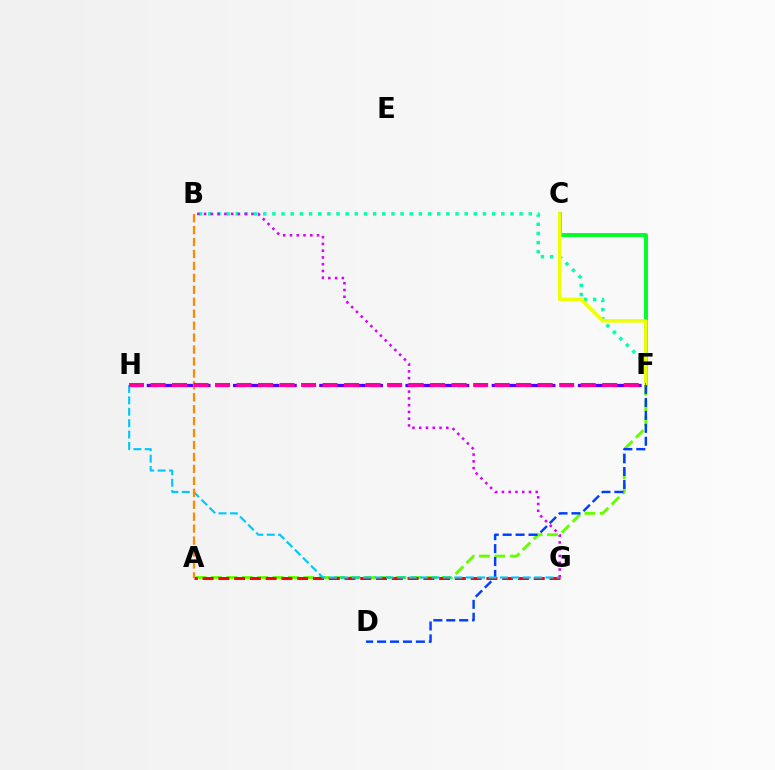{('C', 'F'): [{'color': '#00ff27', 'line_style': 'solid', 'thickness': 2.82}, {'color': '#eeff00', 'line_style': 'solid', 'thickness': 2.52}], ('A', 'F'): [{'color': '#66ff00', 'line_style': 'dashed', 'thickness': 2.09}], ('B', 'F'): [{'color': '#00ffaf', 'line_style': 'dotted', 'thickness': 2.49}], ('D', 'F'): [{'color': '#003fff', 'line_style': 'dashed', 'thickness': 1.76}], ('A', 'G'): [{'color': '#ff0000', 'line_style': 'dashed', 'thickness': 2.14}], ('G', 'H'): [{'color': '#00c7ff', 'line_style': 'dashed', 'thickness': 1.55}], ('F', 'H'): [{'color': '#4f00ff', 'line_style': 'dashed', 'thickness': 2.34}, {'color': '#ff00a0', 'line_style': 'dashed', 'thickness': 2.92}], ('B', 'G'): [{'color': '#d600ff', 'line_style': 'dotted', 'thickness': 1.84}], ('A', 'B'): [{'color': '#ff8800', 'line_style': 'dashed', 'thickness': 1.62}]}